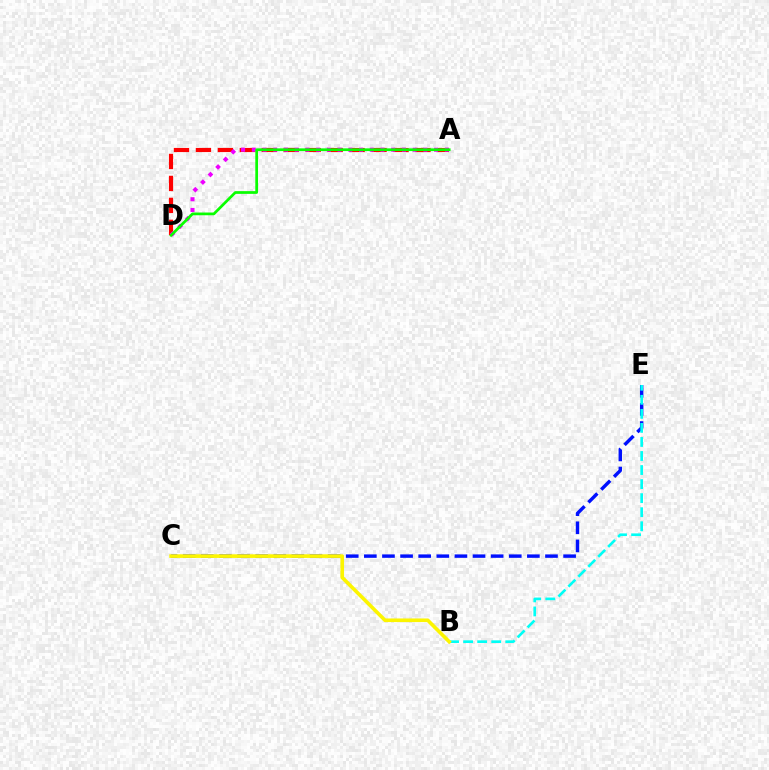{('C', 'E'): [{'color': '#0010ff', 'line_style': 'dashed', 'thickness': 2.46}], ('B', 'E'): [{'color': '#00fff6', 'line_style': 'dashed', 'thickness': 1.91}], ('A', 'D'): [{'color': '#ff0000', 'line_style': 'dashed', 'thickness': 2.98}, {'color': '#ee00ff', 'line_style': 'dotted', 'thickness': 2.91}, {'color': '#08ff00', 'line_style': 'solid', 'thickness': 1.96}], ('B', 'C'): [{'color': '#fcf500', 'line_style': 'solid', 'thickness': 2.61}]}